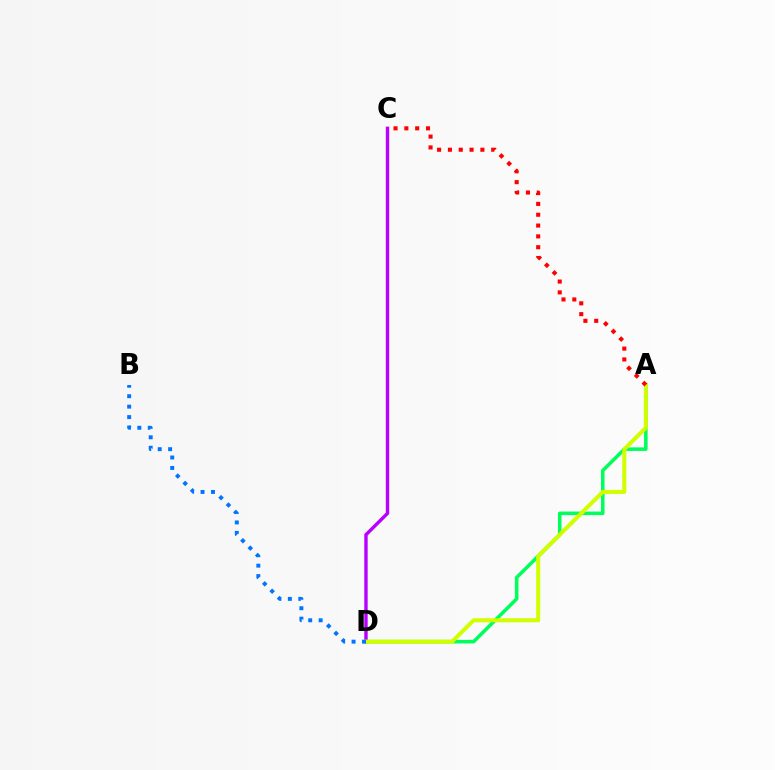{('C', 'D'): [{'color': '#b900ff', 'line_style': 'solid', 'thickness': 2.45}], ('A', 'D'): [{'color': '#00ff5c', 'line_style': 'solid', 'thickness': 2.55}, {'color': '#d1ff00', 'line_style': 'solid', 'thickness': 2.9}], ('B', 'D'): [{'color': '#0074ff', 'line_style': 'dotted', 'thickness': 2.84}], ('A', 'C'): [{'color': '#ff0000', 'line_style': 'dotted', 'thickness': 2.94}]}